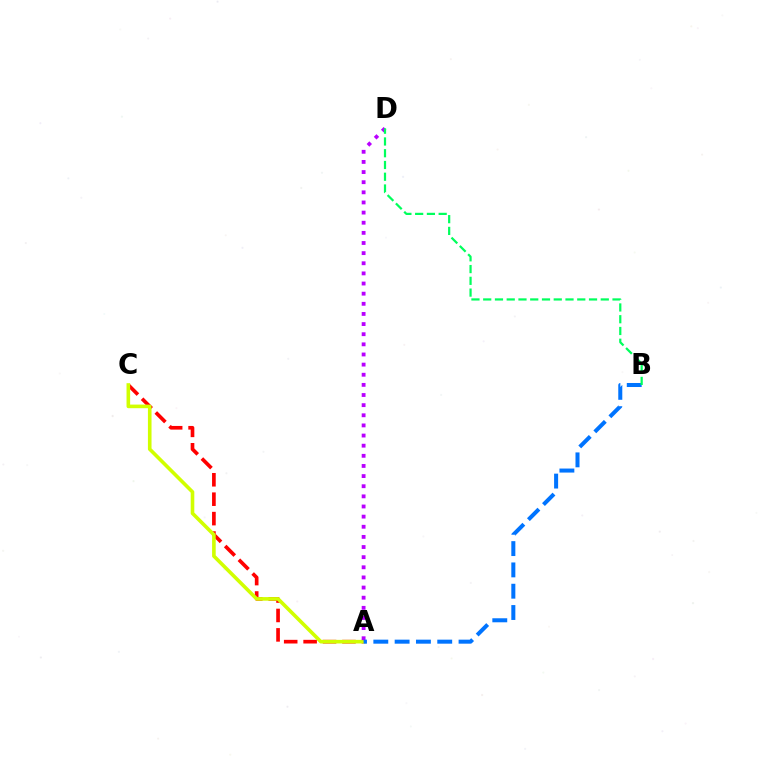{('A', 'C'): [{'color': '#ff0000', 'line_style': 'dashed', 'thickness': 2.64}, {'color': '#d1ff00', 'line_style': 'solid', 'thickness': 2.6}], ('A', 'D'): [{'color': '#b900ff', 'line_style': 'dotted', 'thickness': 2.75}], ('A', 'B'): [{'color': '#0074ff', 'line_style': 'dashed', 'thickness': 2.89}], ('B', 'D'): [{'color': '#00ff5c', 'line_style': 'dashed', 'thickness': 1.6}]}